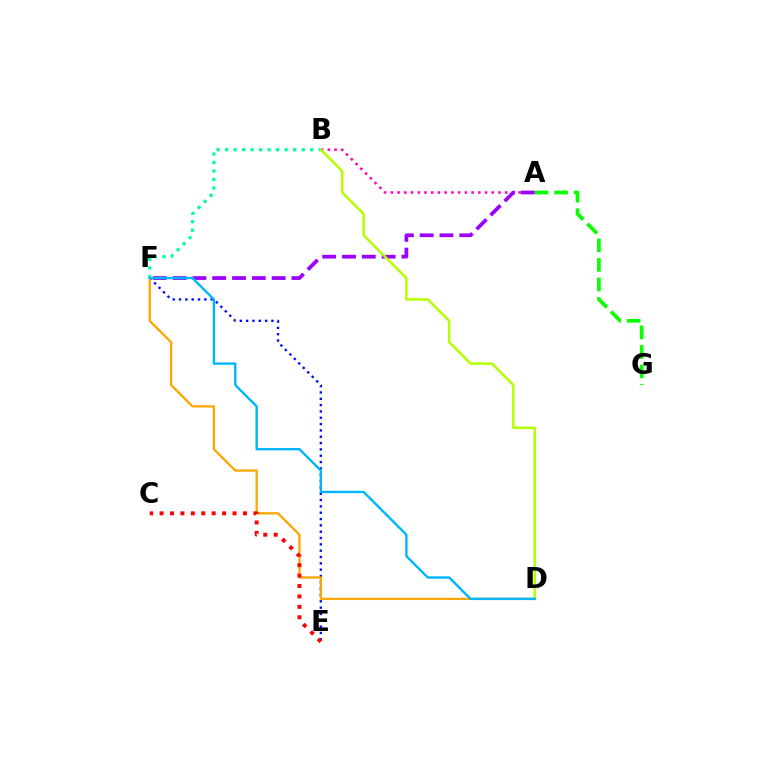{('A', 'B'): [{'color': '#ff00bd', 'line_style': 'dotted', 'thickness': 1.83}], ('B', 'F'): [{'color': '#00ff9d', 'line_style': 'dotted', 'thickness': 2.31}], ('A', 'F'): [{'color': '#9b00ff', 'line_style': 'dashed', 'thickness': 2.69}], ('E', 'F'): [{'color': '#0010ff', 'line_style': 'dotted', 'thickness': 1.72}], ('D', 'F'): [{'color': '#ffa500', 'line_style': 'solid', 'thickness': 1.64}, {'color': '#00b5ff', 'line_style': 'solid', 'thickness': 1.7}], ('B', 'D'): [{'color': '#b3ff00', 'line_style': 'solid', 'thickness': 1.8}], ('C', 'E'): [{'color': '#ff0000', 'line_style': 'dotted', 'thickness': 2.83}], ('A', 'G'): [{'color': '#08ff00', 'line_style': 'dashed', 'thickness': 2.65}]}